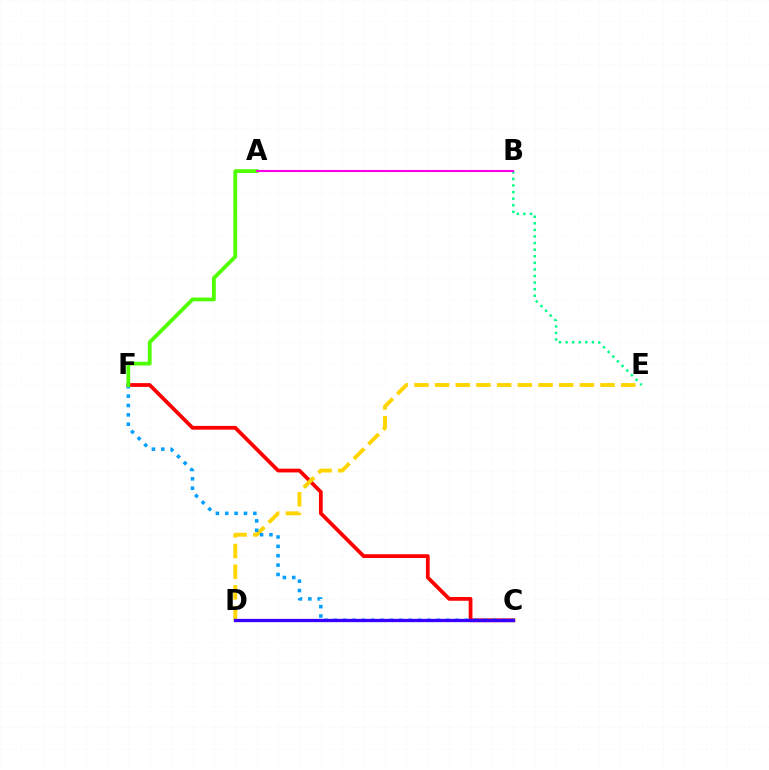{('C', 'F'): [{'color': '#ff0000', 'line_style': 'solid', 'thickness': 2.71}, {'color': '#009eff', 'line_style': 'dotted', 'thickness': 2.55}], ('D', 'E'): [{'color': '#ffd500', 'line_style': 'dashed', 'thickness': 2.81}], ('B', 'E'): [{'color': '#00ff86', 'line_style': 'dotted', 'thickness': 1.79}], ('A', 'F'): [{'color': '#4fff00', 'line_style': 'solid', 'thickness': 2.7}], ('C', 'D'): [{'color': '#3700ff', 'line_style': 'solid', 'thickness': 2.37}], ('A', 'B'): [{'color': '#ff00ed', 'line_style': 'solid', 'thickness': 1.53}]}